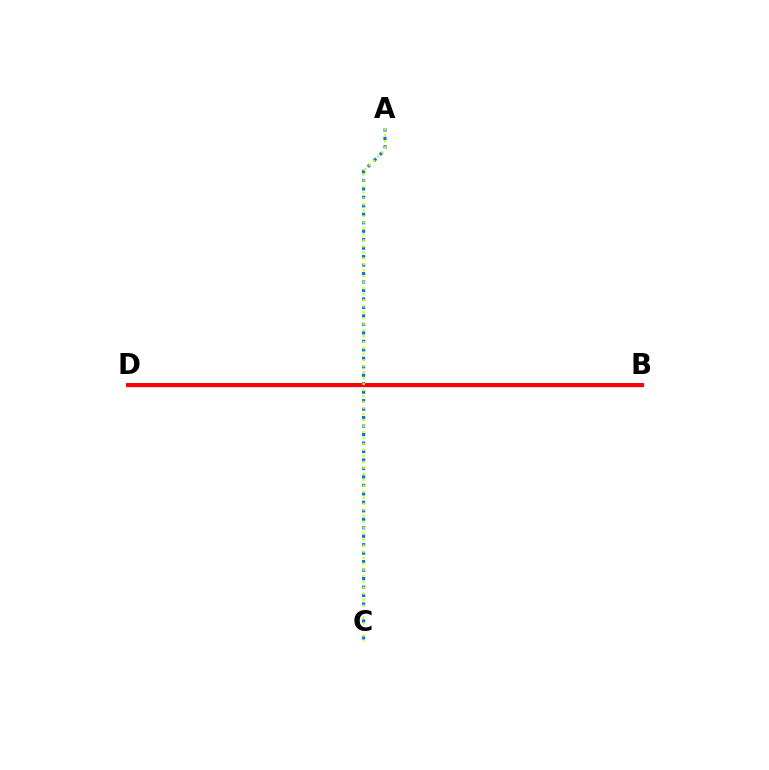{('B', 'D'): [{'color': '#b900ff', 'line_style': 'solid', 'thickness': 2.4}, {'color': '#00ff5c', 'line_style': 'solid', 'thickness': 2.87}, {'color': '#ff0000', 'line_style': 'solid', 'thickness': 2.83}], ('A', 'C'): [{'color': '#0074ff', 'line_style': 'dotted', 'thickness': 2.3}, {'color': '#d1ff00', 'line_style': 'dotted', 'thickness': 1.63}]}